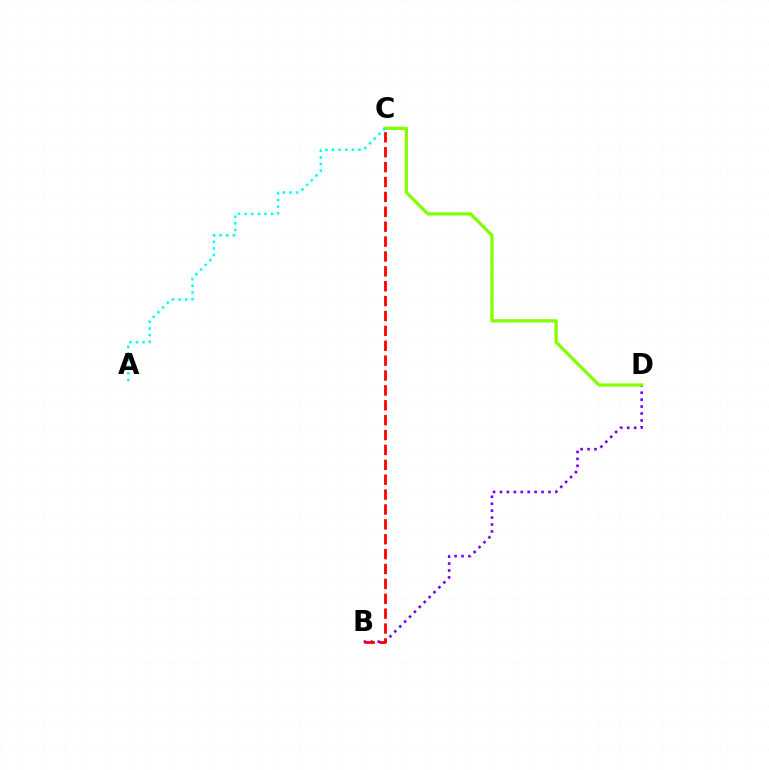{('B', 'D'): [{'color': '#7200ff', 'line_style': 'dotted', 'thickness': 1.88}], ('C', 'D'): [{'color': '#84ff00', 'line_style': 'solid', 'thickness': 2.33}], ('B', 'C'): [{'color': '#ff0000', 'line_style': 'dashed', 'thickness': 2.02}], ('A', 'C'): [{'color': '#00fff6', 'line_style': 'dotted', 'thickness': 1.8}]}